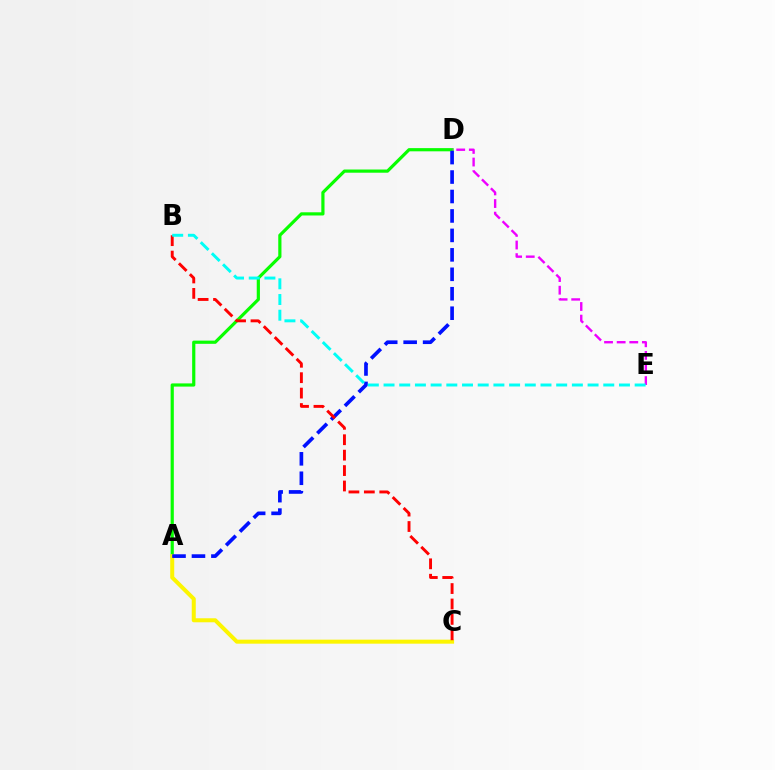{('A', 'D'): [{'color': '#08ff00', 'line_style': 'solid', 'thickness': 2.3}, {'color': '#0010ff', 'line_style': 'dashed', 'thickness': 2.64}], ('D', 'E'): [{'color': '#ee00ff', 'line_style': 'dashed', 'thickness': 1.71}], ('A', 'C'): [{'color': '#fcf500', 'line_style': 'solid', 'thickness': 2.89}], ('B', 'C'): [{'color': '#ff0000', 'line_style': 'dashed', 'thickness': 2.1}], ('B', 'E'): [{'color': '#00fff6', 'line_style': 'dashed', 'thickness': 2.13}]}